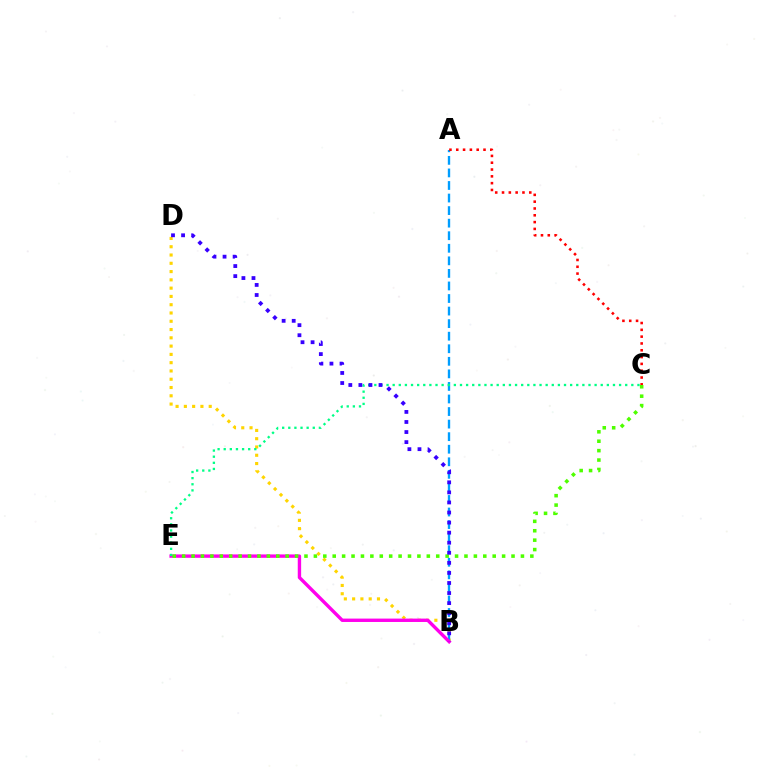{('B', 'D'): [{'color': '#ffd500', 'line_style': 'dotted', 'thickness': 2.25}, {'color': '#3700ff', 'line_style': 'dotted', 'thickness': 2.73}], ('A', 'B'): [{'color': '#009eff', 'line_style': 'dashed', 'thickness': 1.71}], ('B', 'E'): [{'color': '#ff00ed', 'line_style': 'solid', 'thickness': 2.43}], ('C', 'E'): [{'color': '#00ff86', 'line_style': 'dotted', 'thickness': 1.66}, {'color': '#4fff00', 'line_style': 'dotted', 'thickness': 2.56}], ('A', 'C'): [{'color': '#ff0000', 'line_style': 'dotted', 'thickness': 1.85}]}